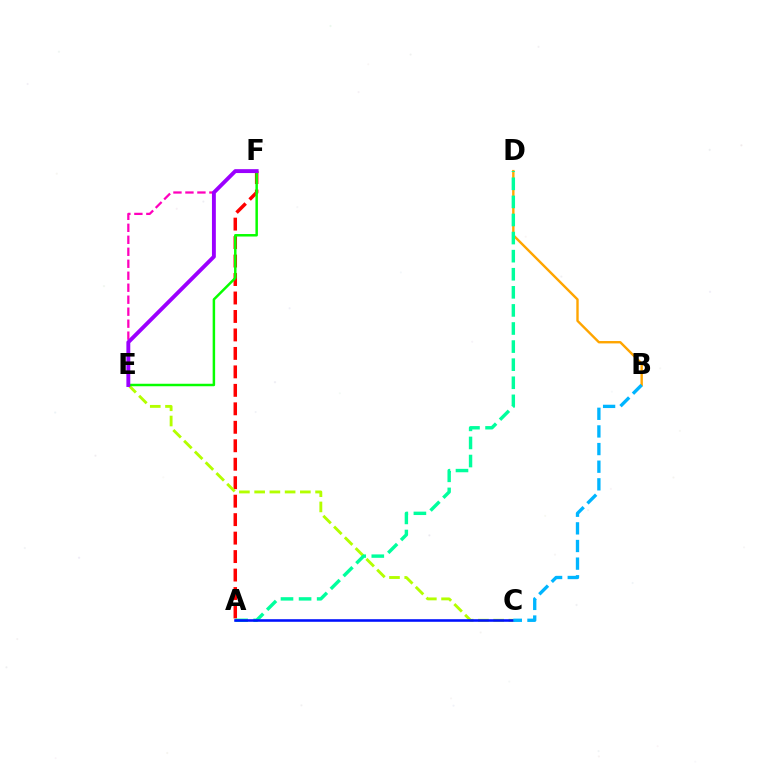{('A', 'F'): [{'color': '#ff0000', 'line_style': 'dashed', 'thickness': 2.51}], ('C', 'E'): [{'color': '#b3ff00', 'line_style': 'dashed', 'thickness': 2.07}], ('E', 'F'): [{'color': '#ff00bd', 'line_style': 'dashed', 'thickness': 1.63}, {'color': '#08ff00', 'line_style': 'solid', 'thickness': 1.79}, {'color': '#9b00ff', 'line_style': 'solid', 'thickness': 2.8}], ('B', 'D'): [{'color': '#ffa500', 'line_style': 'solid', 'thickness': 1.72}], ('A', 'D'): [{'color': '#00ff9d', 'line_style': 'dashed', 'thickness': 2.46}], ('A', 'C'): [{'color': '#0010ff', 'line_style': 'solid', 'thickness': 1.85}], ('B', 'C'): [{'color': '#00b5ff', 'line_style': 'dashed', 'thickness': 2.4}]}